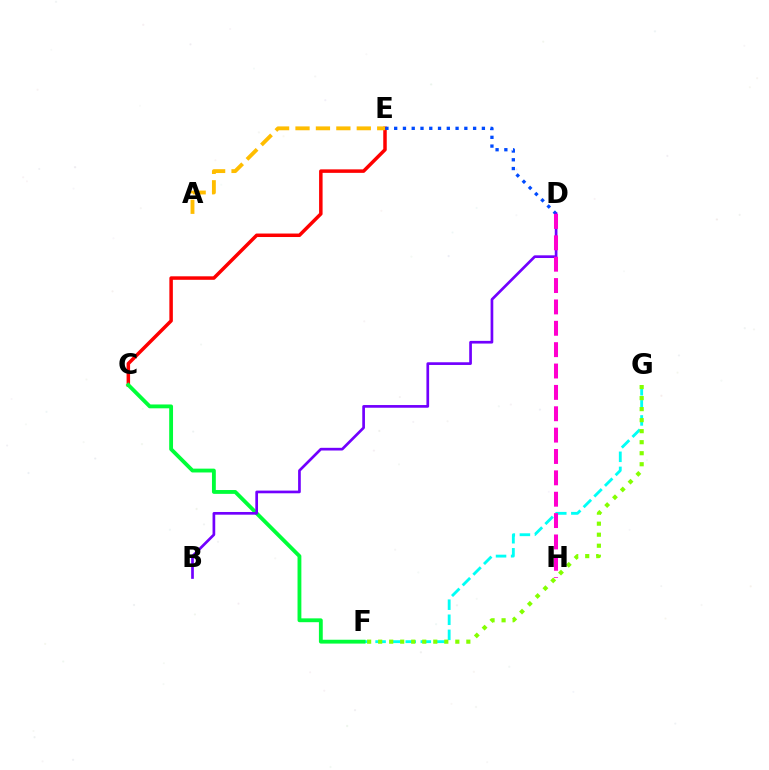{('C', 'E'): [{'color': '#ff0000', 'line_style': 'solid', 'thickness': 2.52}], ('D', 'E'): [{'color': '#004bff', 'line_style': 'dotted', 'thickness': 2.38}], ('F', 'G'): [{'color': '#00fff6', 'line_style': 'dashed', 'thickness': 2.05}, {'color': '#84ff00', 'line_style': 'dotted', 'thickness': 2.99}], ('C', 'F'): [{'color': '#00ff39', 'line_style': 'solid', 'thickness': 2.76}], ('B', 'D'): [{'color': '#7200ff', 'line_style': 'solid', 'thickness': 1.94}], ('A', 'E'): [{'color': '#ffbd00', 'line_style': 'dashed', 'thickness': 2.77}], ('D', 'H'): [{'color': '#ff00cf', 'line_style': 'dashed', 'thickness': 2.9}]}